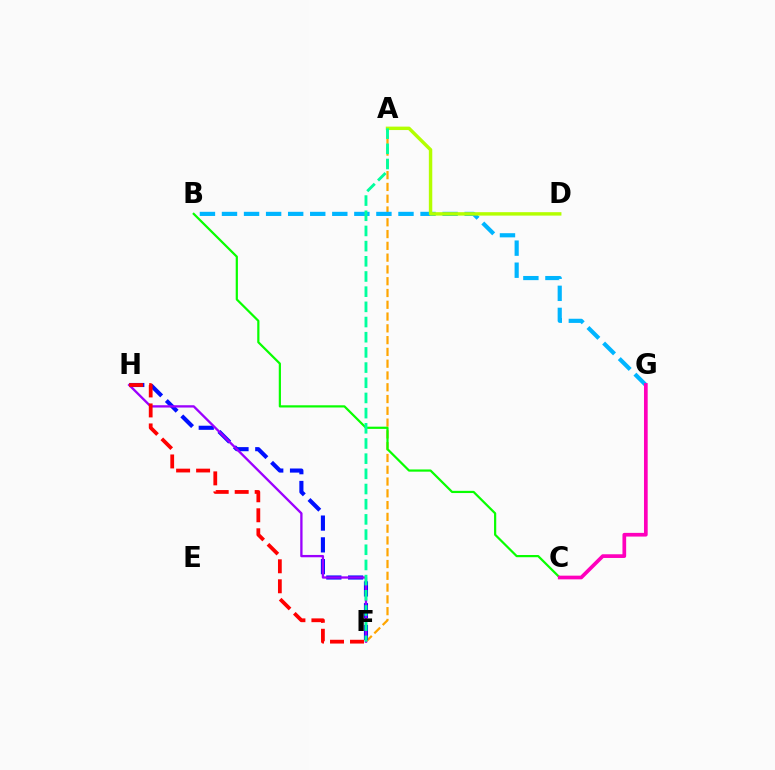{('A', 'F'): [{'color': '#ffa500', 'line_style': 'dashed', 'thickness': 1.6}, {'color': '#00ff9d', 'line_style': 'dashed', 'thickness': 2.06}], ('B', 'G'): [{'color': '#00b5ff', 'line_style': 'dashed', 'thickness': 3.0}], ('F', 'H'): [{'color': '#0010ff', 'line_style': 'dashed', 'thickness': 2.96}, {'color': '#9b00ff', 'line_style': 'solid', 'thickness': 1.67}, {'color': '#ff0000', 'line_style': 'dashed', 'thickness': 2.72}], ('A', 'D'): [{'color': '#b3ff00', 'line_style': 'solid', 'thickness': 2.47}], ('B', 'C'): [{'color': '#08ff00', 'line_style': 'solid', 'thickness': 1.59}], ('C', 'G'): [{'color': '#ff00bd', 'line_style': 'solid', 'thickness': 2.66}]}